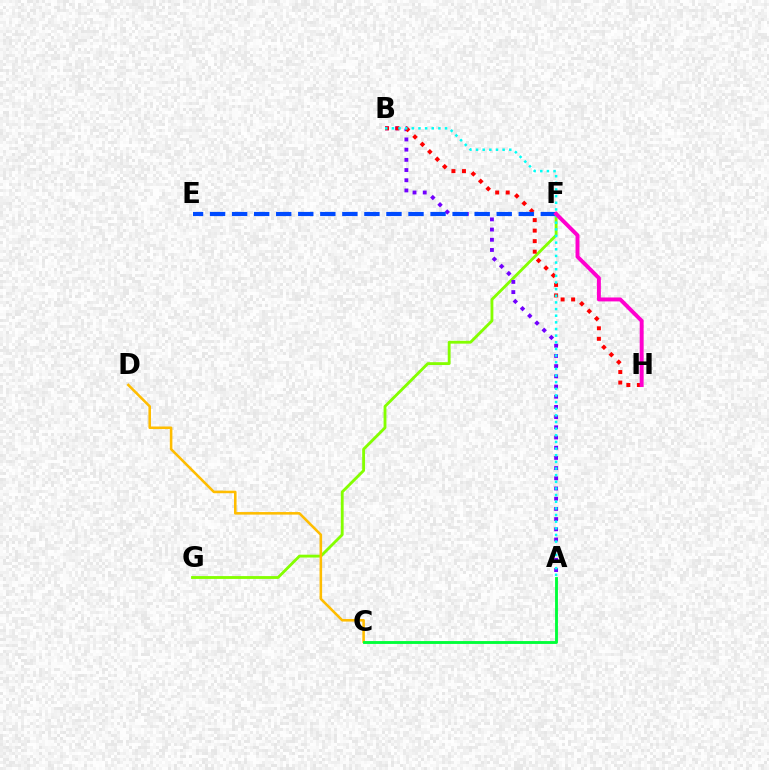{('F', 'G'): [{'color': '#84ff00', 'line_style': 'solid', 'thickness': 2.04}], ('C', 'D'): [{'color': '#ffbd00', 'line_style': 'solid', 'thickness': 1.84}], ('A', 'B'): [{'color': '#7200ff', 'line_style': 'dotted', 'thickness': 2.77}, {'color': '#00fff6', 'line_style': 'dotted', 'thickness': 1.81}], ('B', 'H'): [{'color': '#ff0000', 'line_style': 'dotted', 'thickness': 2.86}], ('E', 'F'): [{'color': '#004bff', 'line_style': 'dashed', 'thickness': 3.0}], ('F', 'H'): [{'color': '#ff00cf', 'line_style': 'solid', 'thickness': 2.83}], ('A', 'C'): [{'color': '#00ff39', 'line_style': 'solid', 'thickness': 2.06}]}